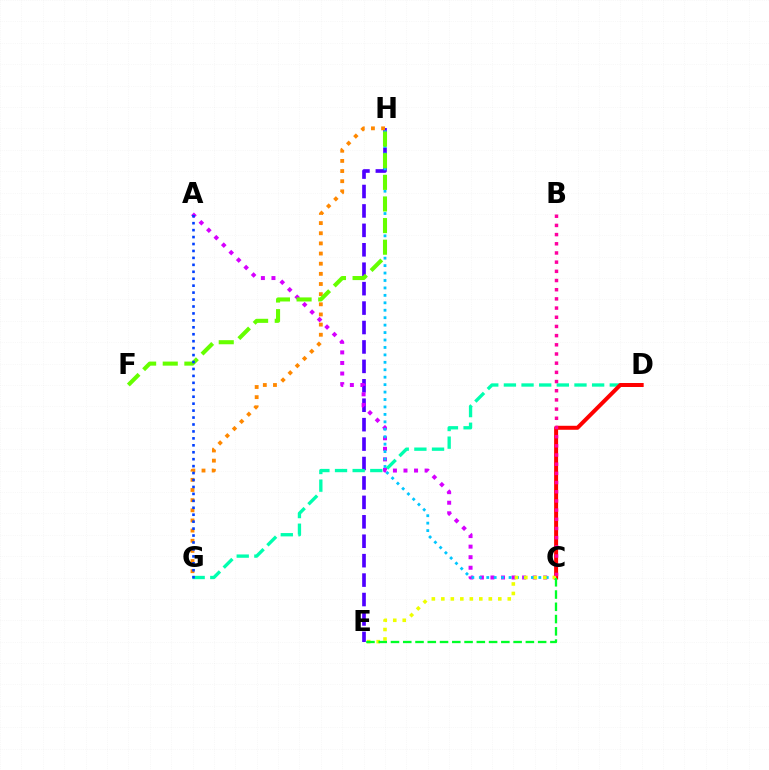{('E', 'H'): [{'color': '#4f00ff', 'line_style': 'dashed', 'thickness': 2.64}], ('A', 'C'): [{'color': '#d600ff', 'line_style': 'dotted', 'thickness': 2.87}], ('C', 'H'): [{'color': '#00c7ff', 'line_style': 'dotted', 'thickness': 2.02}], ('G', 'H'): [{'color': '#ff8800', 'line_style': 'dotted', 'thickness': 2.76}], ('F', 'H'): [{'color': '#66ff00', 'line_style': 'dashed', 'thickness': 2.94}], ('D', 'G'): [{'color': '#00ffaf', 'line_style': 'dashed', 'thickness': 2.4}], ('C', 'D'): [{'color': '#ff0000', 'line_style': 'solid', 'thickness': 2.87}], ('C', 'E'): [{'color': '#eeff00', 'line_style': 'dotted', 'thickness': 2.58}, {'color': '#00ff27', 'line_style': 'dashed', 'thickness': 1.67}], ('A', 'G'): [{'color': '#003fff', 'line_style': 'dotted', 'thickness': 1.89}], ('B', 'C'): [{'color': '#ff00a0', 'line_style': 'dotted', 'thickness': 2.5}]}